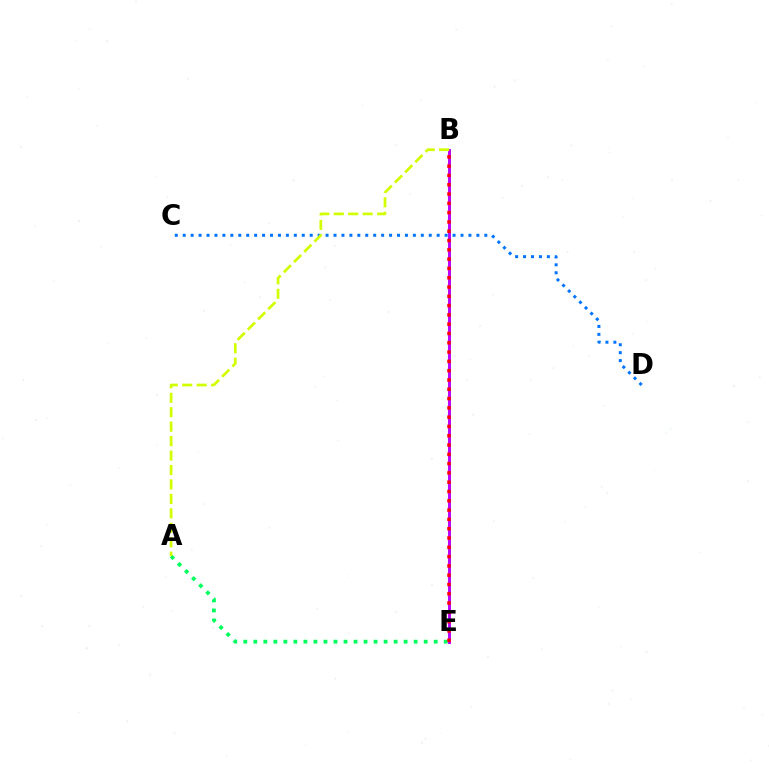{('A', 'E'): [{'color': '#00ff5c', 'line_style': 'dotted', 'thickness': 2.72}], ('C', 'D'): [{'color': '#0074ff', 'line_style': 'dotted', 'thickness': 2.16}], ('B', 'E'): [{'color': '#b900ff', 'line_style': 'solid', 'thickness': 2.11}, {'color': '#ff0000', 'line_style': 'dotted', 'thickness': 2.53}], ('A', 'B'): [{'color': '#d1ff00', 'line_style': 'dashed', 'thickness': 1.96}]}